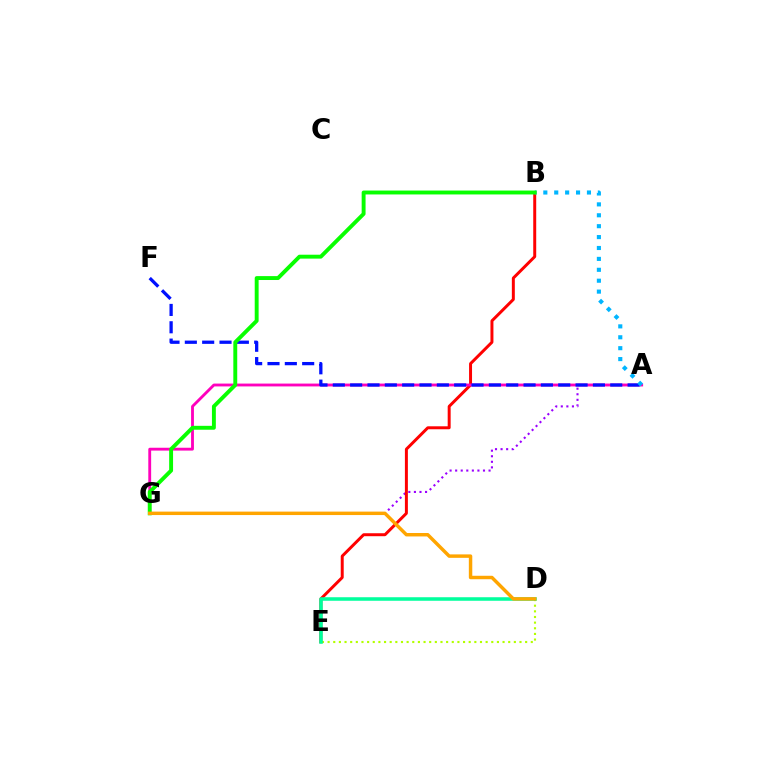{('D', 'E'): [{'color': '#b3ff00', 'line_style': 'dotted', 'thickness': 1.53}, {'color': '#00ff9d', 'line_style': 'solid', 'thickness': 2.54}], ('A', 'G'): [{'color': '#9b00ff', 'line_style': 'dotted', 'thickness': 1.51}, {'color': '#ff00bd', 'line_style': 'solid', 'thickness': 2.05}], ('B', 'E'): [{'color': '#ff0000', 'line_style': 'solid', 'thickness': 2.14}], ('A', 'F'): [{'color': '#0010ff', 'line_style': 'dashed', 'thickness': 2.36}], ('A', 'B'): [{'color': '#00b5ff', 'line_style': 'dotted', 'thickness': 2.96}], ('B', 'G'): [{'color': '#08ff00', 'line_style': 'solid', 'thickness': 2.81}], ('D', 'G'): [{'color': '#ffa500', 'line_style': 'solid', 'thickness': 2.48}]}